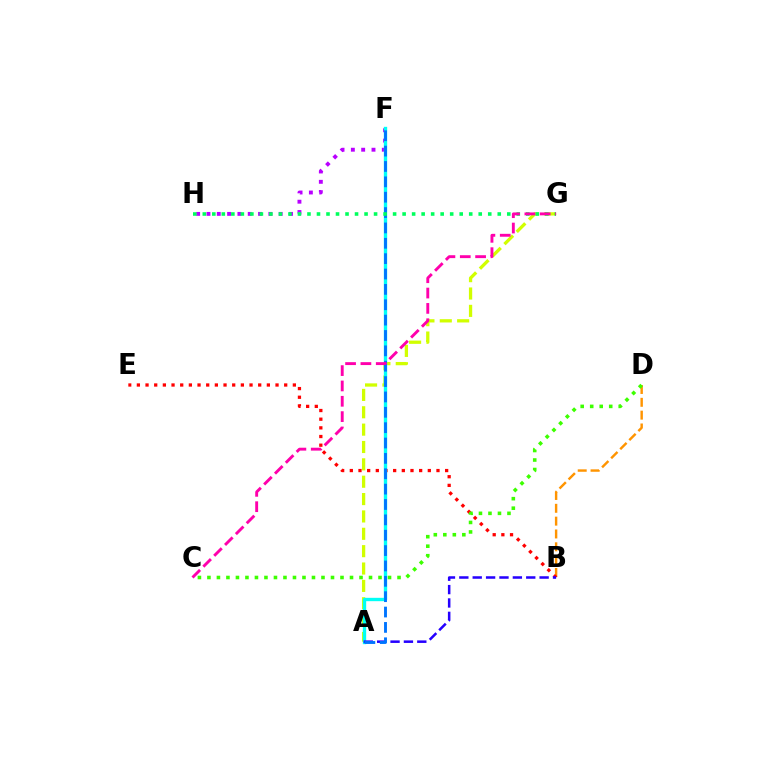{('B', 'D'): [{'color': '#ff9400', 'line_style': 'dashed', 'thickness': 1.74}], ('A', 'G'): [{'color': '#d1ff00', 'line_style': 'dashed', 'thickness': 2.36}], ('F', 'H'): [{'color': '#b900ff', 'line_style': 'dotted', 'thickness': 2.8}], ('B', 'E'): [{'color': '#ff0000', 'line_style': 'dotted', 'thickness': 2.35}], ('A', 'F'): [{'color': '#00fff6', 'line_style': 'solid', 'thickness': 2.41}, {'color': '#0074ff', 'line_style': 'dashed', 'thickness': 2.09}], ('A', 'B'): [{'color': '#2500ff', 'line_style': 'dashed', 'thickness': 1.82}], ('G', 'H'): [{'color': '#00ff5c', 'line_style': 'dotted', 'thickness': 2.59}], ('C', 'G'): [{'color': '#ff00ac', 'line_style': 'dashed', 'thickness': 2.08}], ('C', 'D'): [{'color': '#3dff00', 'line_style': 'dotted', 'thickness': 2.58}]}